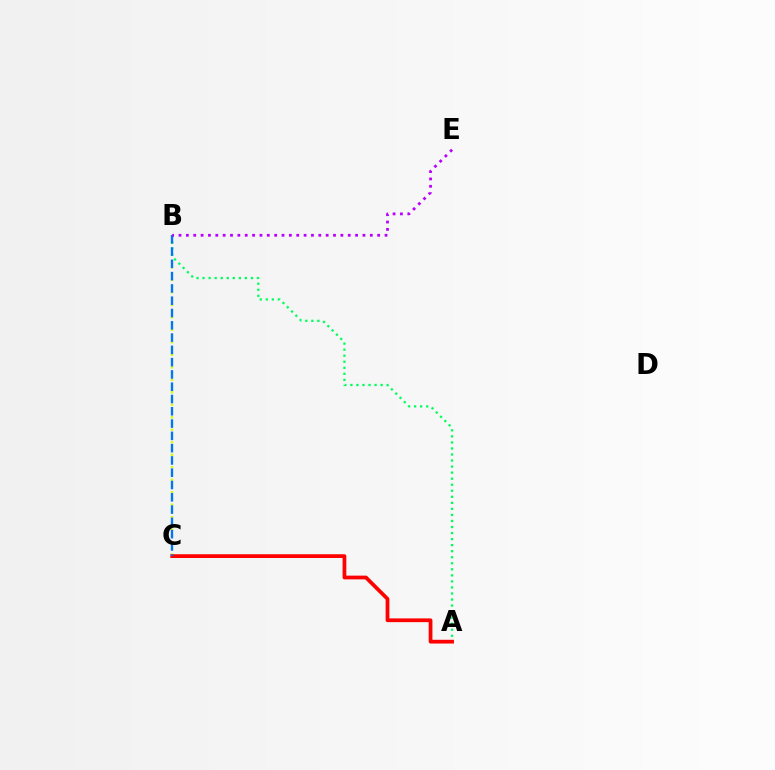{('B', 'C'): [{'color': '#d1ff00', 'line_style': 'dotted', 'thickness': 1.7}, {'color': '#0074ff', 'line_style': 'dashed', 'thickness': 1.67}], ('A', 'B'): [{'color': '#00ff5c', 'line_style': 'dotted', 'thickness': 1.64}], ('A', 'C'): [{'color': '#ff0000', 'line_style': 'solid', 'thickness': 2.7}], ('B', 'E'): [{'color': '#b900ff', 'line_style': 'dotted', 'thickness': 2.0}]}